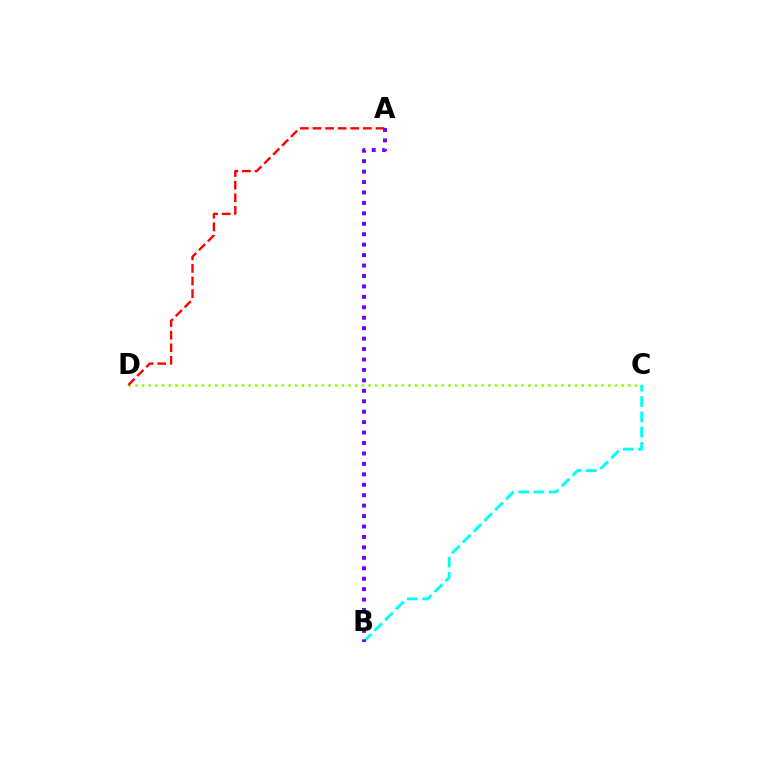{('C', 'D'): [{'color': '#84ff00', 'line_style': 'dotted', 'thickness': 1.81}], ('B', 'C'): [{'color': '#00fff6', 'line_style': 'dashed', 'thickness': 2.08}], ('A', 'D'): [{'color': '#ff0000', 'line_style': 'dashed', 'thickness': 1.71}], ('A', 'B'): [{'color': '#7200ff', 'line_style': 'dotted', 'thickness': 2.84}]}